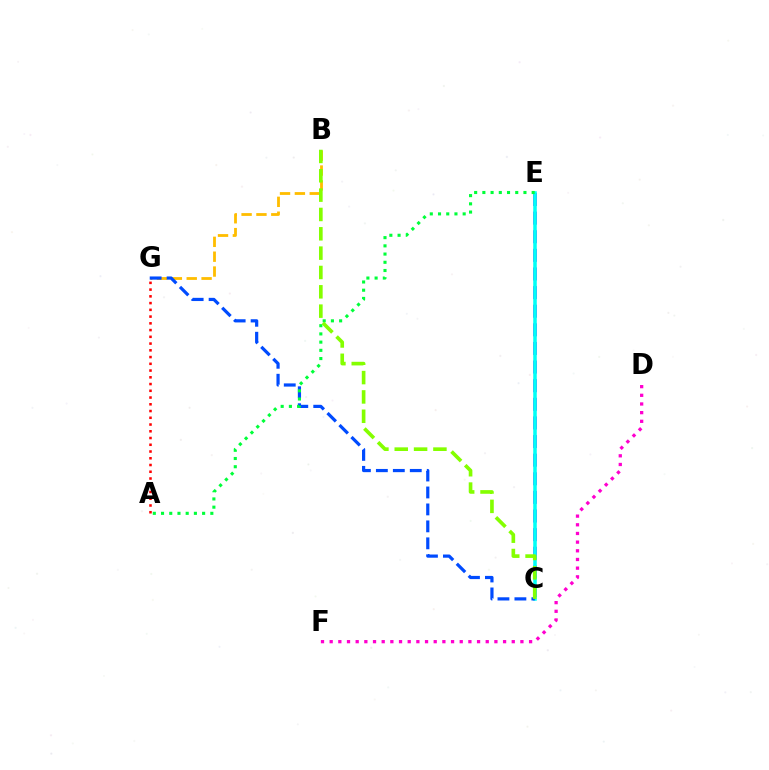{('B', 'G'): [{'color': '#ffbd00', 'line_style': 'dashed', 'thickness': 2.02}], ('C', 'E'): [{'color': '#7200ff', 'line_style': 'dashed', 'thickness': 2.53}, {'color': '#00fff6', 'line_style': 'solid', 'thickness': 2.54}], ('D', 'F'): [{'color': '#ff00cf', 'line_style': 'dotted', 'thickness': 2.36}], ('C', 'G'): [{'color': '#004bff', 'line_style': 'dashed', 'thickness': 2.3}], ('A', 'E'): [{'color': '#00ff39', 'line_style': 'dotted', 'thickness': 2.23}], ('B', 'C'): [{'color': '#84ff00', 'line_style': 'dashed', 'thickness': 2.63}], ('A', 'G'): [{'color': '#ff0000', 'line_style': 'dotted', 'thickness': 1.83}]}